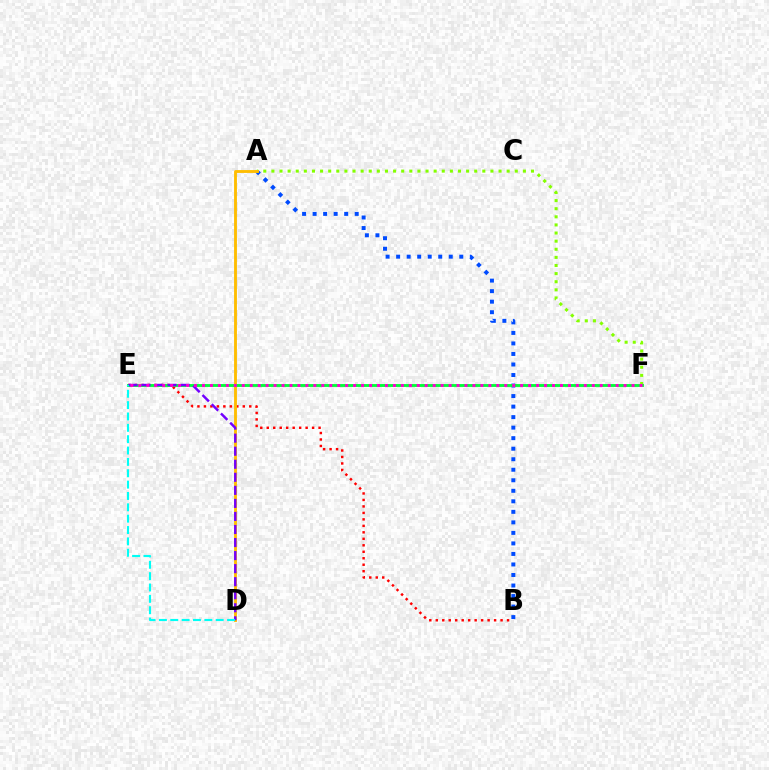{('B', 'E'): [{'color': '#ff0000', 'line_style': 'dotted', 'thickness': 1.76}], ('A', 'B'): [{'color': '#004bff', 'line_style': 'dotted', 'thickness': 2.86}], ('A', 'F'): [{'color': '#84ff00', 'line_style': 'dotted', 'thickness': 2.2}], ('A', 'D'): [{'color': '#ffbd00', 'line_style': 'solid', 'thickness': 2.06}], ('E', 'F'): [{'color': '#00ff39', 'line_style': 'solid', 'thickness': 2.06}, {'color': '#ff00cf', 'line_style': 'dotted', 'thickness': 2.16}], ('D', 'E'): [{'color': '#7200ff', 'line_style': 'dashed', 'thickness': 1.77}, {'color': '#00fff6', 'line_style': 'dashed', 'thickness': 1.54}]}